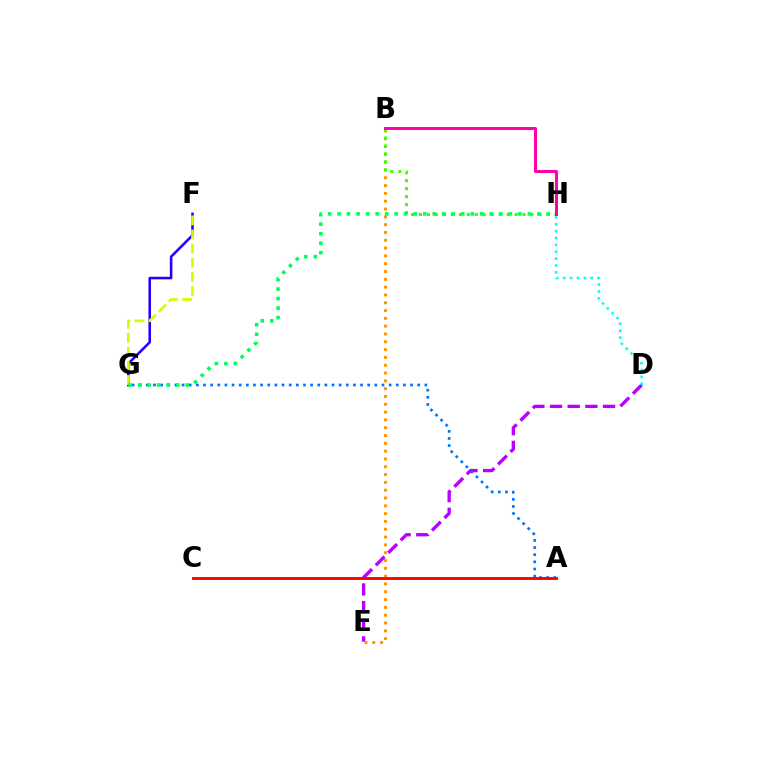{('F', 'G'): [{'color': '#2500ff', 'line_style': 'solid', 'thickness': 1.85}, {'color': '#d1ff00', 'line_style': 'dashed', 'thickness': 1.91}], ('D', 'E'): [{'color': '#b900ff', 'line_style': 'dashed', 'thickness': 2.4}], ('D', 'H'): [{'color': '#00fff6', 'line_style': 'dotted', 'thickness': 1.87}], ('A', 'G'): [{'color': '#0074ff', 'line_style': 'dotted', 'thickness': 1.94}], ('B', 'E'): [{'color': '#ff9400', 'line_style': 'dotted', 'thickness': 2.12}], ('B', 'H'): [{'color': '#3dff00', 'line_style': 'dotted', 'thickness': 2.16}, {'color': '#ff00ac', 'line_style': 'solid', 'thickness': 2.16}], ('A', 'C'): [{'color': '#ff0000', 'line_style': 'solid', 'thickness': 2.07}], ('G', 'H'): [{'color': '#00ff5c', 'line_style': 'dotted', 'thickness': 2.58}]}